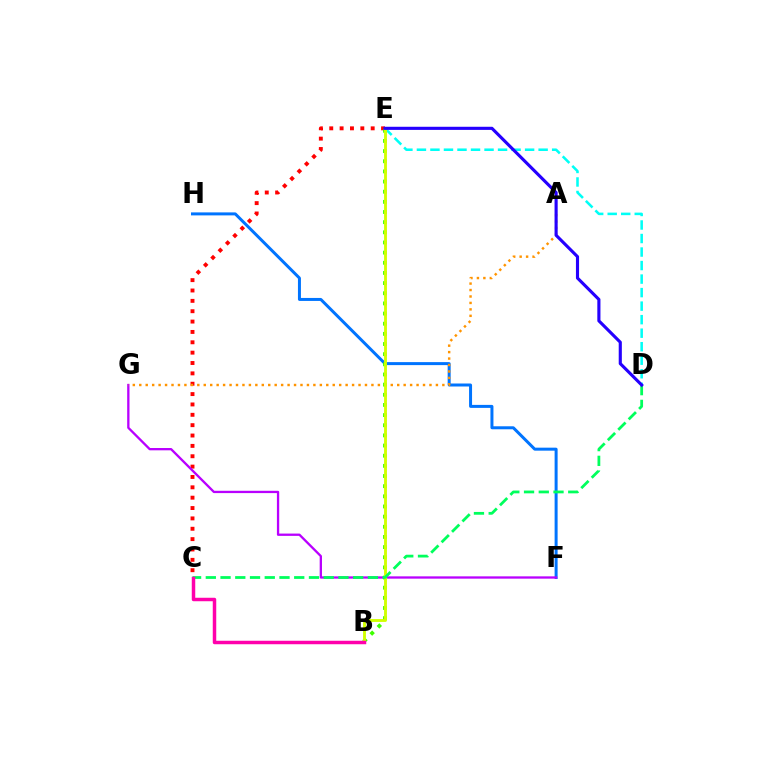{('C', 'E'): [{'color': '#ff0000', 'line_style': 'dotted', 'thickness': 2.81}], ('F', 'H'): [{'color': '#0074ff', 'line_style': 'solid', 'thickness': 2.16}], ('F', 'G'): [{'color': '#b900ff', 'line_style': 'solid', 'thickness': 1.66}], ('B', 'E'): [{'color': '#3dff00', 'line_style': 'dotted', 'thickness': 2.76}, {'color': '#d1ff00', 'line_style': 'solid', 'thickness': 2.06}], ('D', 'E'): [{'color': '#00fff6', 'line_style': 'dashed', 'thickness': 1.84}, {'color': '#2500ff', 'line_style': 'solid', 'thickness': 2.25}], ('A', 'G'): [{'color': '#ff9400', 'line_style': 'dotted', 'thickness': 1.75}], ('C', 'D'): [{'color': '#00ff5c', 'line_style': 'dashed', 'thickness': 2.0}], ('B', 'C'): [{'color': '#ff00ac', 'line_style': 'solid', 'thickness': 2.5}]}